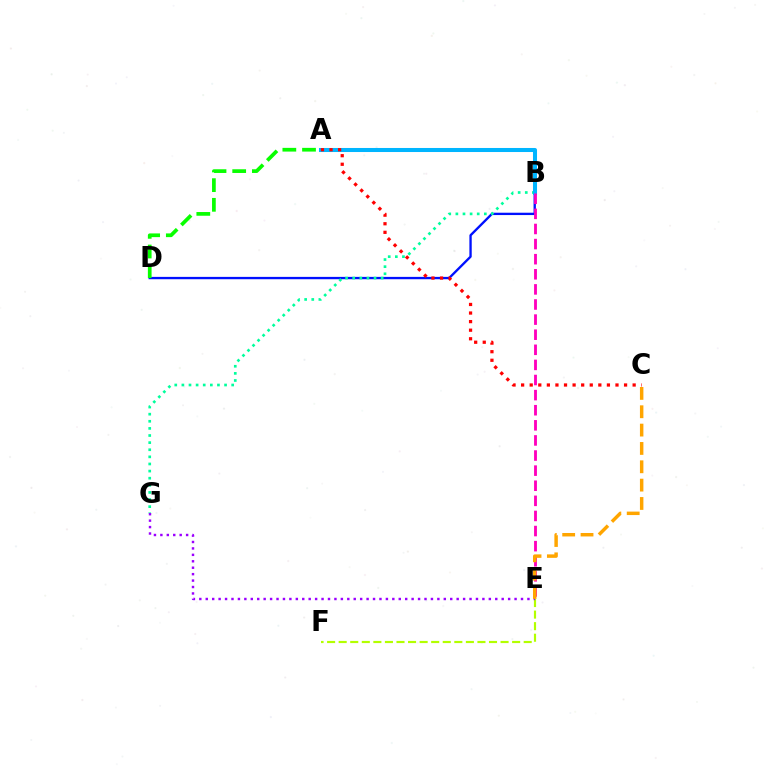{('B', 'D'): [{'color': '#0010ff', 'line_style': 'solid', 'thickness': 1.68}], ('E', 'F'): [{'color': '#b3ff00', 'line_style': 'dashed', 'thickness': 1.57}], ('B', 'G'): [{'color': '#00ff9d', 'line_style': 'dotted', 'thickness': 1.93}], ('A', 'B'): [{'color': '#00b5ff', 'line_style': 'solid', 'thickness': 2.91}], ('E', 'G'): [{'color': '#9b00ff', 'line_style': 'dotted', 'thickness': 1.75}], ('A', 'D'): [{'color': '#08ff00', 'line_style': 'dashed', 'thickness': 2.67}], ('B', 'E'): [{'color': '#ff00bd', 'line_style': 'dashed', 'thickness': 2.05}], ('A', 'C'): [{'color': '#ff0000', 'line_style': 'dotted', 'thickness': 2.33}], ('C', 'E'): [{'color': '#ffa500', 'line_style': 'dashed', 'thickness': 2.49}]}